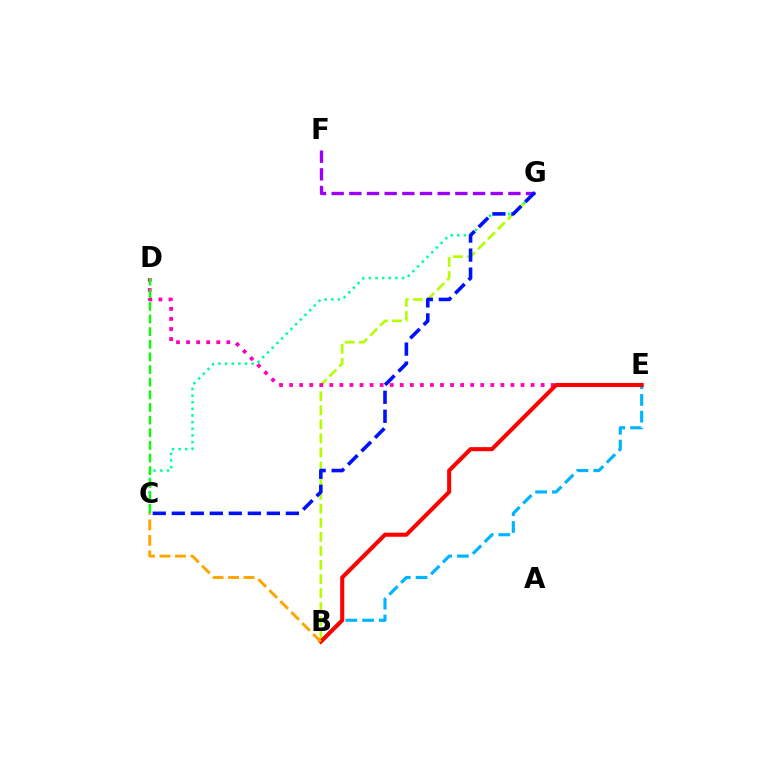{('B', 'G'): [{'color': '#b3ff00', 'line_style': 'dashed', 'thickness': 1.91}], ('D', 'E'): [{'color': '#ff00bd', 'line_style': 'dotted', 'thickness': 2.73}], ('C', 'G'): [{'color': '#00ff9d', 'line_style': 'dotted', 'thickness': 1.8}, {'color': '#0010ff', 'line_style': 'dashed', 'thickness': 2.58}], ('F', 'G'): [{'color': '#9b00ff', 'line_style': 'dashed', 'thickness': 2.4}], ('B', 'E'): [{'color': '#00b5ff', 'line_style': 'dashed', 'thickness': 2.28}, {'color': '#ff0000', 'line_style': 'solid', 'thickness': 2.93}], ('C', 'D'): [{'color': '#08ff00', 'line_style': 'dashed', 'thickness': 1.72}], ('B', 'C'): [{'color': '#ffa500', 'line_style': 'dashed', 'thickness': 2.1}]}